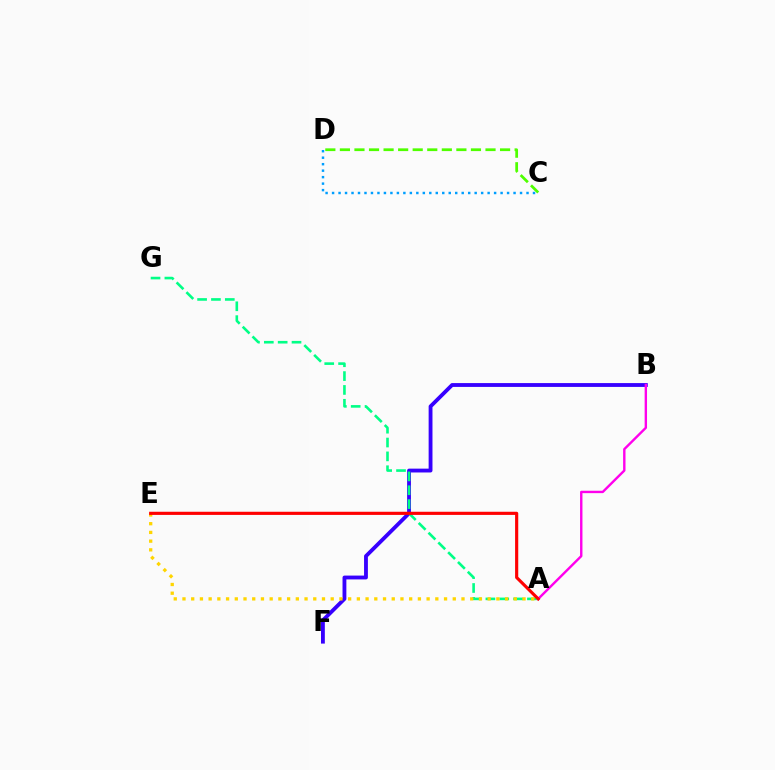{('B', 'F'): [{'color': '#3700ff', 'line_style': 'solid', 'thickness': 2.76}], ('A', 'B'): [{'color': '#ff00ed', 'line_style': 'solid', 'thickness': 1.72}], ('A', 'G'): [{'color': '#00ff86', 'line_style': 'dashed', 'thickness': 1.88}], ('A', 'E'): [{'color': '#ffd500', 'line_style': 'dotted', 'thickness': 2.37}, {'color': '#ff0000', 'line_style': 'solid', 'thickness': 2.27}], ('C', 'D'): [{'color': '#009eff', 'line_style': 'dotted', 'thickness': 1.76}, {'color': '#4fff00', 'line_style': 'dashed', 'thickness': 1.98}]}